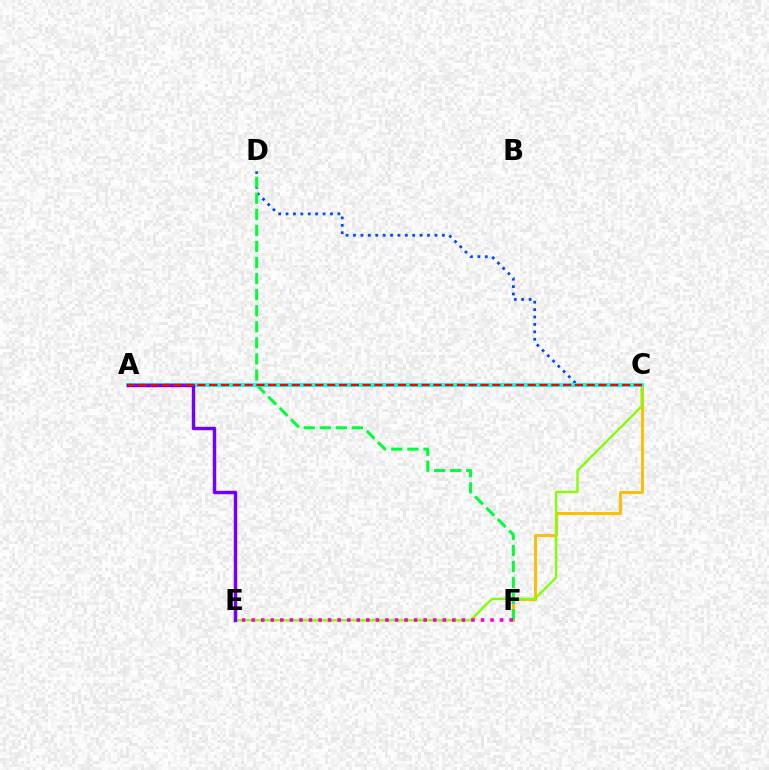{('C', 'D'): [{'color': '#004bff', 'line_style': 'dotted', 'thickness': 2.01}], ('C', 'F'): [{'color': '#ffbd00', 'line_style': 'solid', 'thickness': 2.1}], ('D', 'F'): [{'color': '#00ff39', 'line_style': 'dashed', 'thickness': 2.18}], ('C', 'E'): [{'color': '#84ff00', 'line_style': 'solid', 'thickness': 1.7}], ('A', 'C'): [{'color': '#00fff6', 'line_style': 'solid', 'thickness': 2.82}, {'color': '#ff0000', 'line_style': 'dashed', 'thickness': 1.6}], ('E', 'F'): [{'color': '#ff00cf', 'line_style': 'dotted', 'thickness': 2.6}], ('A', 'E'): [{'color': '#7200ff', 'line_style': 'solid', 'thickness': 2.47}]}